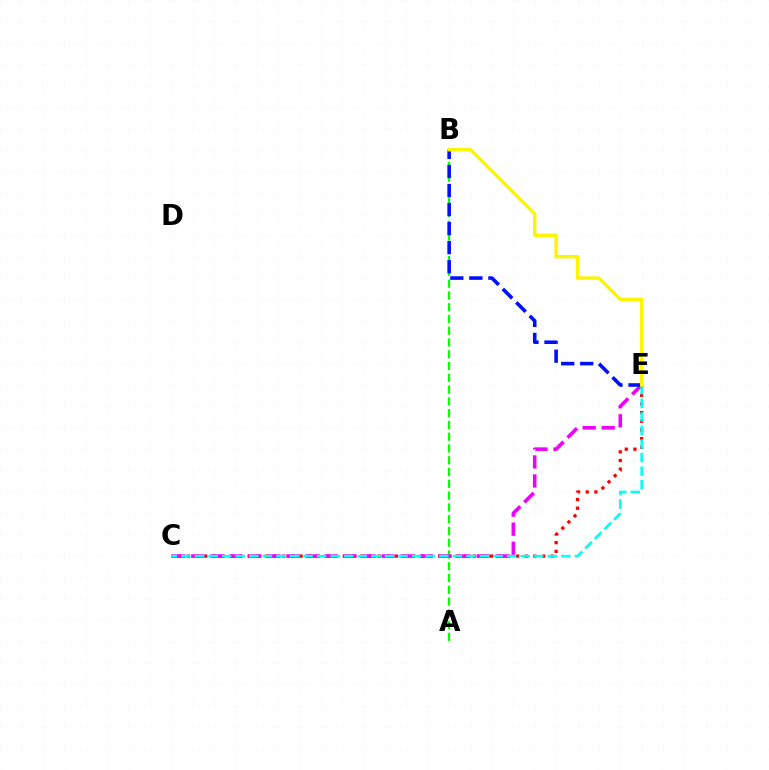{('C', 'E'): [{'color': '#ff0000', 'line_style': 'dotted', 'thickness': 2.35}, {'color': '#ee00ff', 'line_style': 'dashed', 'thickness': 2.58}, {'color': '#00fff6', 'line_style': 'dashed', 'thickness': 1.84}], ('A', 'B'): [{'color': '#08ff00', 'line_style': 'dashed', 'thickness': 1.6}], ('B', 'E'): [{'color': '#0010ff', 'line_style': 'dashed', 'thickness': 2.59}, {'color': '#fcf500', 'line_style': 'solid', 'thickness': 2.46}]}